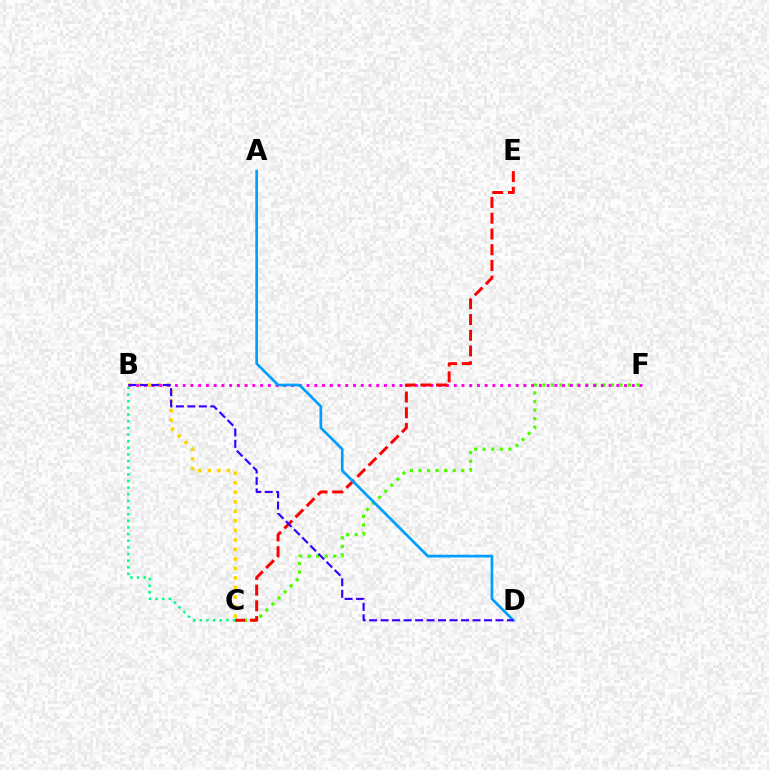{('C', 'F'): [{'color': '#4fff00', 'line_style': 'dotted', 'thickness': 2.33}], ('B', 'C'): [{'color': '#ffd500', 'line_style': 'dotted', 'thickness': 2.59}, {'color': '#00ff86', 'line_style': 'dotted', 'thickness': 1.8}], ('B', 'F'): [{'color': '#ff00ed', 'line_style': 'dotted', 'thickness': 2.1}], ('C', 'E'): [{'color': '#ff0000', 'line_style': 'dashed', 'thickness': 2.14}], ('A', 'D'): [{'color': '#009eff', 'line_style': 'solid', 'thickness': 1.94}], ('B', 'D'): [{'color': '#3700ff', 'line_style': 'dashed', 'thickness': 1.56}]}